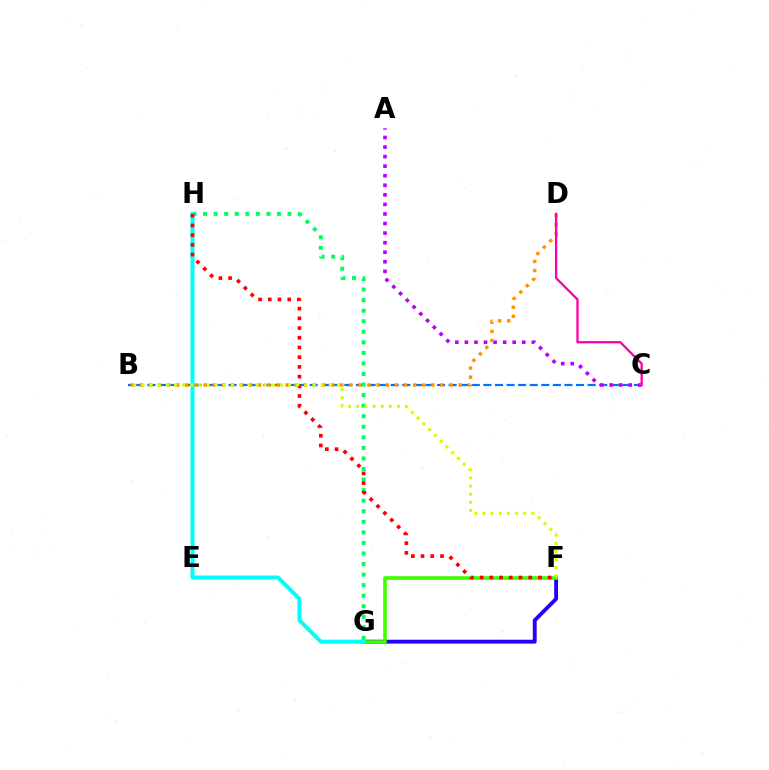{('B', 'C'): [{'color': '#0074ff', 'line_style': 'dashed', 'thickness': 1.57}], ('F', 'G'): [{'color': '#2500ff', 'line_style': 'solid', 'thickness': 2.79}, {'color': '#3dff00', 'line_style': 'solid', 'thickness': 2.6}], ('G', 'H'): [{'color': '#00ff5c', 'line_style': 'dotted', 'thickness': 2.87}, {'color': '#00fff6', 'line_style': 'solid', 'thickness': 2.89}], ('A', 'C'): [{'color': '#b900ff', 'line_style': 'dotted', 'thickness': 2.6}], ('B', 'D'): [{'color': '#ff9400', 'line_style': 'dotted', 'thickness': 2.48}], ('C', 'D'): [{'color': '#ff00ac', 'line_style': 'solid', 'thickness': 1.67}], ('F', 'H'): [{'color': '#ff0000', 'line_style': 'dotted', 'thickness': 2.64}], ('B', 'F'): [{'color': '#d1ff00', 'line_style': 'dotted', 'thickness': 2.21}]}